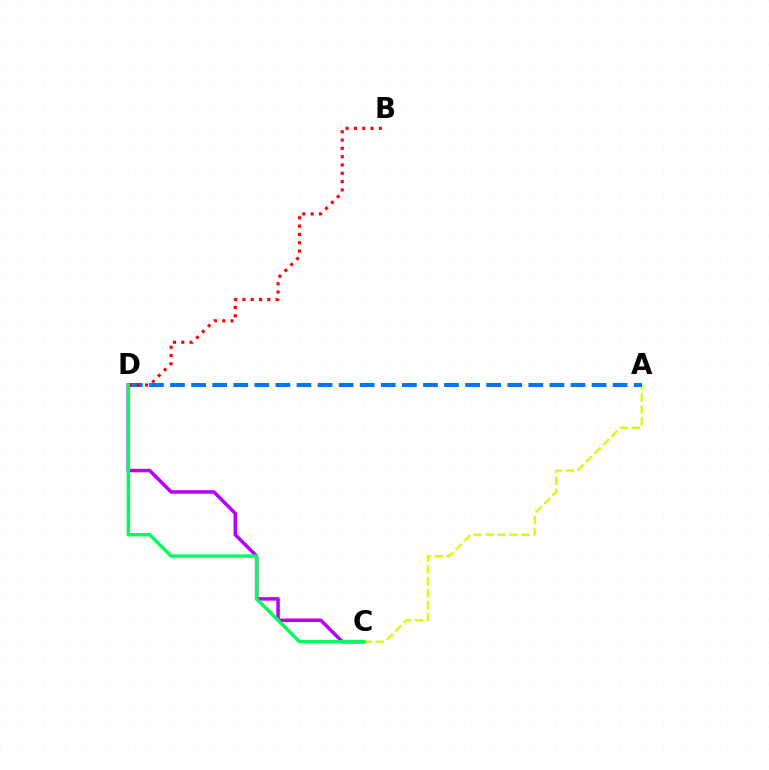{('A', 'C'): [{'color': '#d1ff00', 'line_style': 'dashed', 'thickness': 1.63}], ('A', 'D'): [{'color': '#0074ff', 'line_style': 'dashed', 'thickness': 2.86}], ('C', 'D'): [{'color': '#b900ff', 'line_style': 'solid', 'thickness': 2.53}, {'color': '#00ff5c', 'line_style': 'solid', 'thickness': 2.47}], ('B', 'D'): [{'color': '#ff0000', 'line_style': 'dotted', 'thickness': 2.26}]}